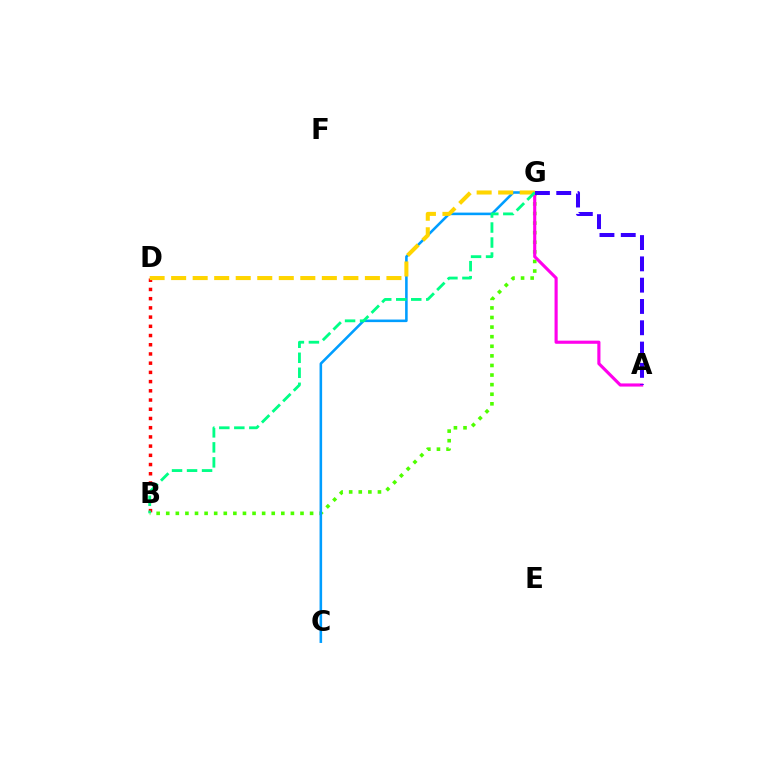{('B', 'D'): [{'color': '#ff0000', 'line_style': 'dotted', 'thickness': 2.5}], ('B', 'G'): [{'color': '#4fff00', 'line_style': 'dotted', 'thickness': 2.61}, {'color': '#00ff86', 'line_style': 'dashed', 'thickness': 2.04}], ('C', 'G'): [{'color': '#009eff', 'line_style': 'solid', 'thickness': 1.85}], ('A', 'G'): [{'color': '#ff00ed', 'line_style': 'solid', 'thickness': 2.26}, {'color': '#3700ff', 'line_style': 'dashed', 'thickness': 2.89}], ('D', 'G'): [{'color': '#ffd500', 'line_style': 'dashed', 'thickness': 2.92}]}